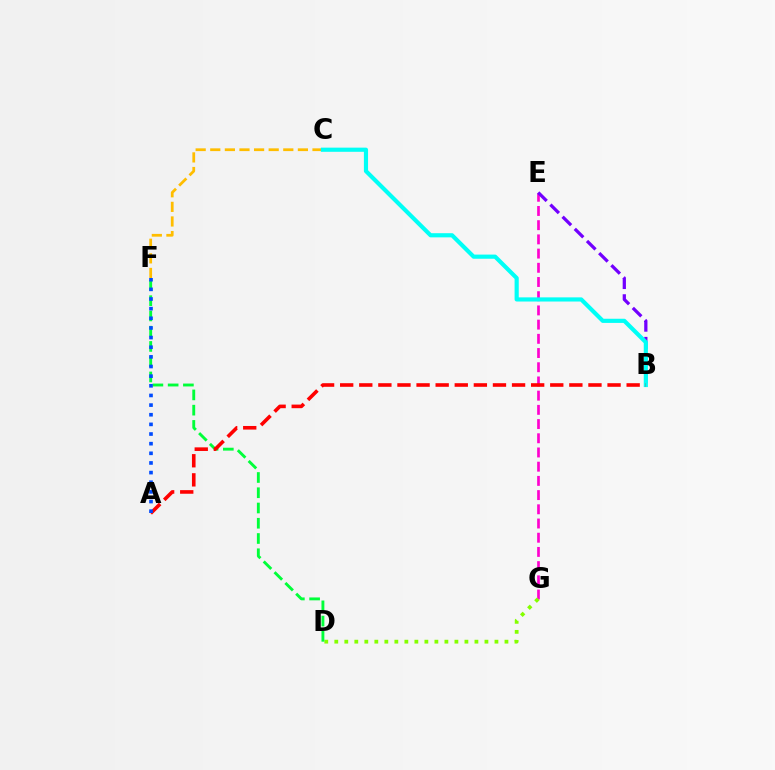{('E', 'G'): [{'color': '#ff00cf', 'line_style': 'dashed', 'thickness': 1.93}], ('D', 'G'): [{'color': '#84ff00', 'line_style': 'dotted', 'thickness': 2.72}], ('B', 'E'): [{'color': '#7200ff', 'line_style': 'dashed', 'thickness': 2.34}], ('D', 'F'): [{'color': '#00ff39', 'line_style': 'dashed', 'thickness': 2.07}], ('C', 'F'): [{'color': '#ffbd00', 'line_style': 'dashed', 'thickness': 1.98}], ('B', 'C'): [{'color': '#00fff6', 'line_style': 'solid', 'thickness': 2.99}], ('A', 'B'): [{'color': '#ff0000', 'line_style': 'dashed', 'thickness': 2.59}], ('A', 'F'): [{'color': '#004bff', 'line_style': 'dotted', 'thickness': 2.62}]}